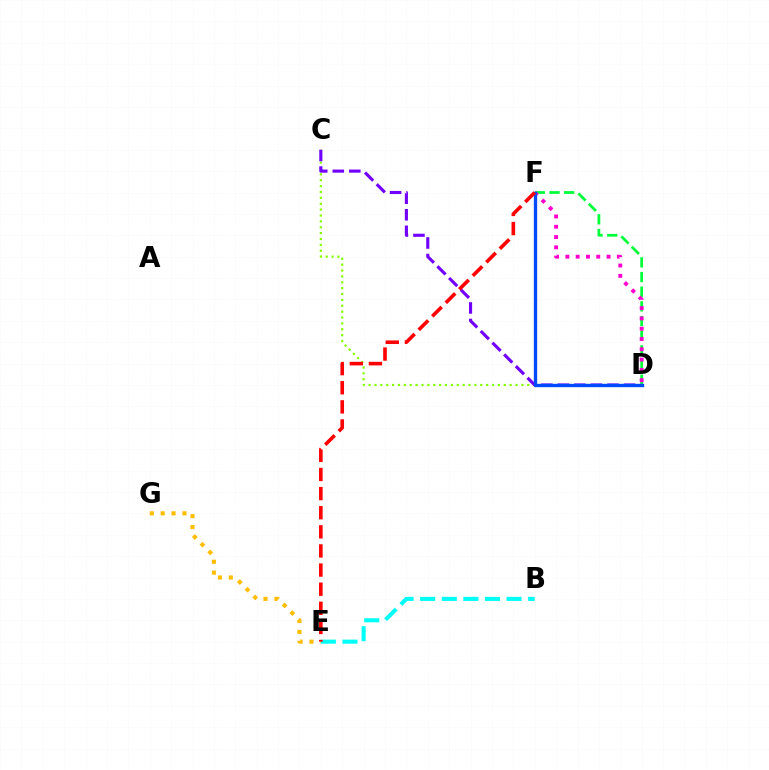{('C', 'D'): [{'color': '#84ff00', 'line_style': 'dotted', 'thickness': 1.6}, {'color': '#7200ff', 'line_style': 'dashed', 'thickness': 2.25}], ('E', 'G'): [{'color': '#ffbd00', 'line_style': 'dotted', 'thickness': 2.96}], ('B', 'E'): [{'color': '#00fff6', 'line_style': 'dashed', 'thickness': 2.93}], ('D', 'F'): [{'color': '#00ff39', 'line_style': 'dashed', 'thickness': 1.99}, {'color': '#ff00cf', 'line_style': 'dotted', 'thickness': 2.8}, {'color': '#004bff', 'line_style': 'solid', 'thickness': 2.4}], ('E', 'F'): [{'color': '#ff0000', 'line_style': 'dashed', 'thickness': 2.6}]}